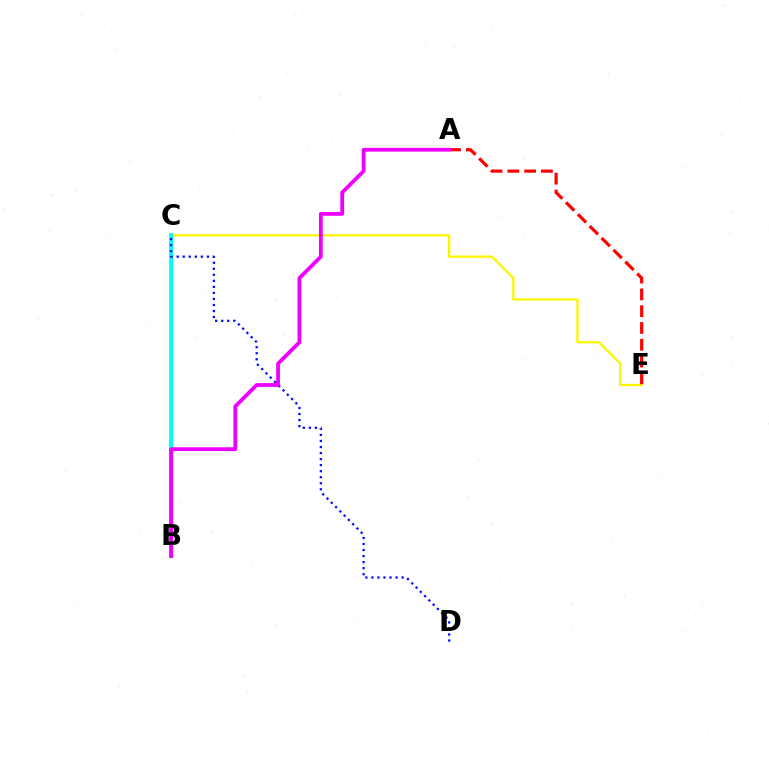{('B', 'C'): [{'color': '#08ff00', 'line_style': 'solid', 'thickness': 2.38}, {'color': '#00fff6', 'line_style': 'solid', 'thickness': 2.74}], ('C', 'E'): [{'color': '#fcf500', 'line_style': 'solid', 'thickness': 1.67}], ('A', 'E'): [{'color': '#ff0000', 'line_style': 'dashed', 'thickness': 2.28}], ('C', 'D'): [{'color': '#0010ff', 'line_style': 'dotted', 'thickness': 1.64}], ('A', 'B'): [{'color': '#ee00ff', 'line_style': 'solid', 'thickness': 2.72}]}